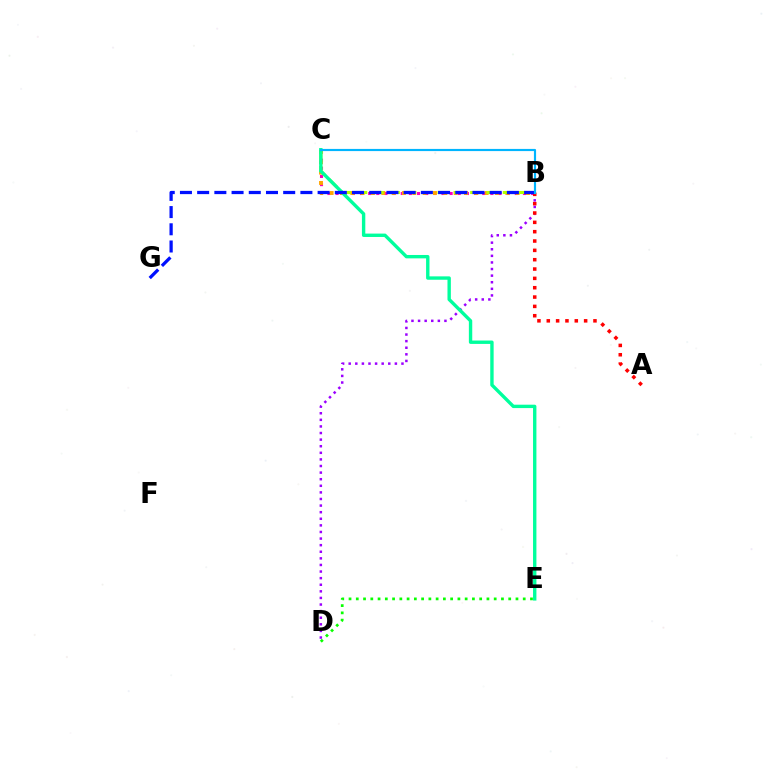{('B', 'D'): [{'color': '#9b00ff', 'line_style': 'dotted', 'thickness': 1.79}], ('B', 'C'): [{'color': '#ff00bd', 'line_style': 'dotted', 'thickness': 2.21}, {'color': '#ffa500', 'line_style': 'dotted', 'thickness': 2.81}, {'color': '#b3ff00', 'line_style': 'dashed', 'thickness': 2.22}, {'color': '#00b5ff', 'line_style': 'solid', 'thickness': 1.56}], ('D', 'E'): [{'color': '#08ff00', 'line_style': 'dotted', 'thickness': 1.97}], ('A', 'B'): [{'color': '#ff0000', 'line_style': 'dotted', 'thickness': 2.54}], ('C', 'E'): [{'color': '#00ff9d', 'line_style': 'solid', 'thickness': 2.44}], ('B', 'G'): [{'color': '#0010ff', 'line_style': 'dashed', 'thickness': 2.34}]}